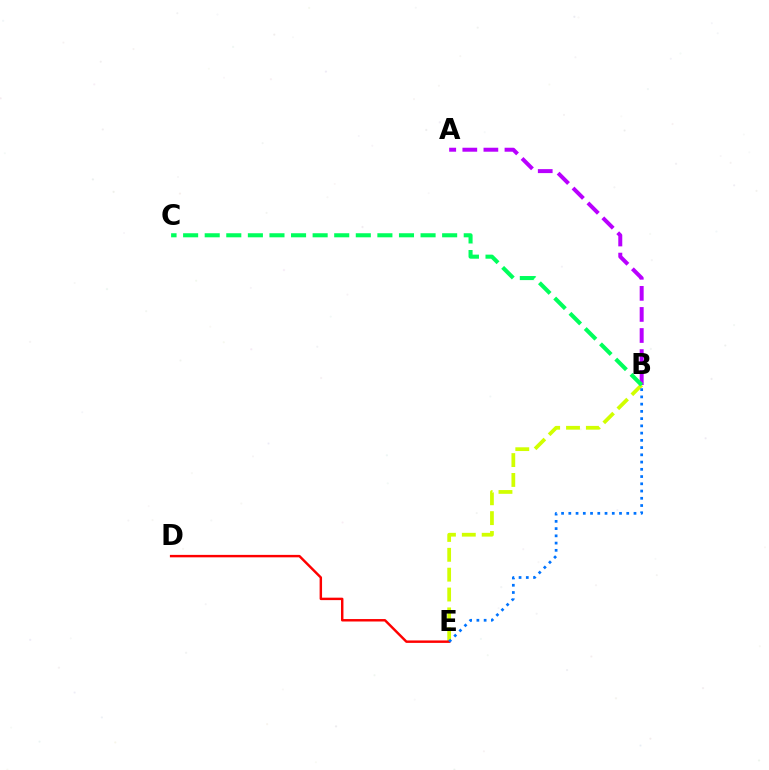{('B', 'E'): [{'color': '#d1ff00', 'line_style': 'dashed', 'thickness': 2.7}, {'color': '#0074ff', 'line_style': 'dotted', 'thickness': 1.97}], ('A', 'B'): [{'color': '#b900ff', 'line_style': 'dashed', 'thickness': 2.86}], ('B', 'C'): [{'color': '#00ff5c', 'line_style': 'dashed', 'thickness': 2.93}], ('D', 'E'): [{'color': '#ff0000', 'line_style': 'solid', 'thickness': 1.76}]}